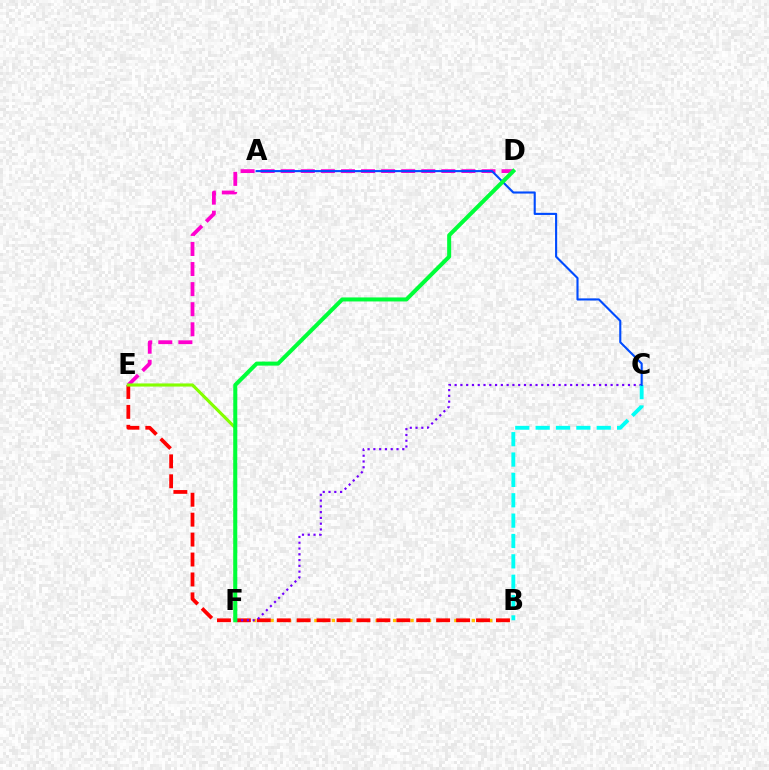{('D', 'E'): [{'color': '#ff00cf', 'line_style': 'dashed', 'thickness': 2.73}], ('B', 'F'): [{'color': '#ffbd00', 'line_style': 'dotted', 'thickness': 2.38}], ('B', 'E'): [{'color': '#ff0000', 'line_style': 'dashed', 'thickness': 2.71}], ('C', 'F'): [{'color': '#7200ff', 'line_style': 'dotted', 'thickness': 1.57}], ('B', 'C'): [{'color': '#00fff6', 'line_style': 'dashed', 'thickness': 2.77}], ('E', 'F'): [{'color': '#84ff00', 'line_style': 'solid', 'thickness': 2.25}], ('A', 'C'): [{'color': '#004bff', 'line_style': 'solid', 'thickness': 1.53}], ('D', 'F'): [{'color': '#00ff39', 'line_style': 'solid', 'thickness': 2.89}]}